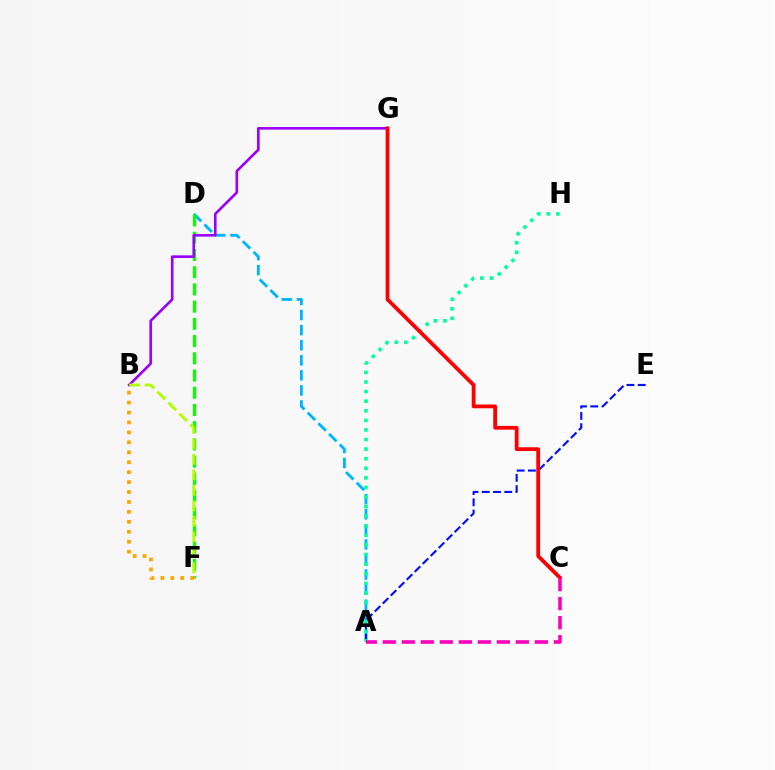{('A', 'D'): [{'color': '#00b5ff', 'line_style': 'dashed', 'thickness': 2.05}], ('D', 'F'): [{'color': '#08ff00', 'line_style': 'dashed', 'thickness': 2.34}], ('A', 'E'): [{'color': '#0010ff', 'line_style': 'dashed', 'thickness': 1.53}], ('B', 'G'): [{'color': '#9b00ff', 'line_style': 'solid', 'thickness': 1.9}], ('B', 'F'): [{'color': '#ffa500', 'line_style': 'dotted', 'thickness': 2.7}, {'color': '#b3ff00', 'line_style': 'dashed', 'thickness': 2.1}], ('A', 'H'): [{'color': '#00ff9d', 'line_style': 'dotted', 'thickness': 2.6}], ('C', 'G'): [{'color': '#ff0000', 'line_style': 'solid', 'thickness': 2.72}], ('A', 'C'): [{'color': '#ff00bd', 'line_style': 'dashed', 'thickness': 2.58}]}